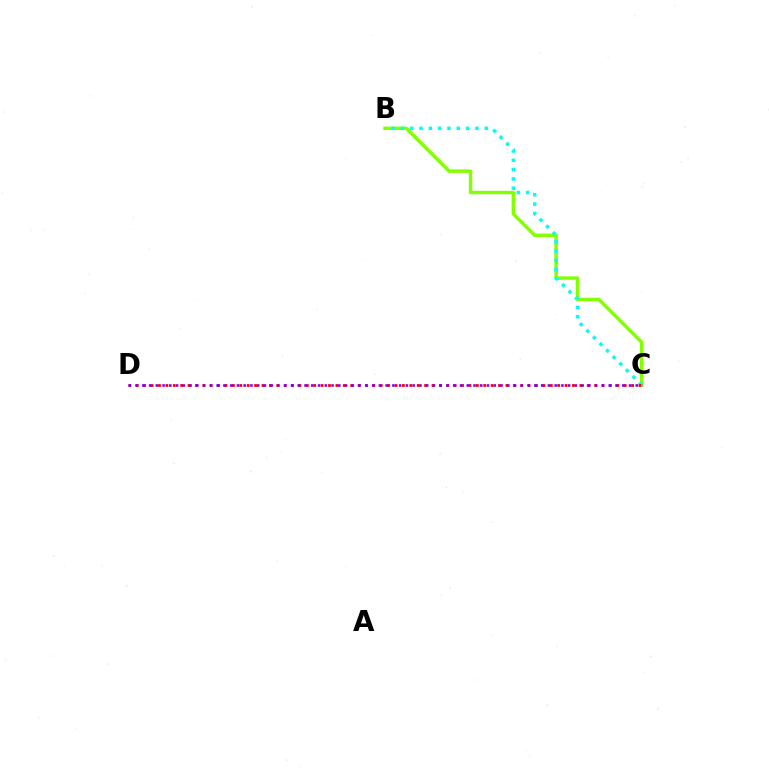{('B', 'C'): [{'color': '#84ff00', 'line_style': 'solid', 'thickness': 2.46}, {'color': '#00fff6', 'line_style': 'dotted', 'thickness': 2.53}], ('C', 'D'): [{'color': '#ff0000', 'line_style': 'dotted', 'thickness': 2.01}, {'color': '#7200ff', 'line_style': 'dotted', 'thickness': 1.84}]}